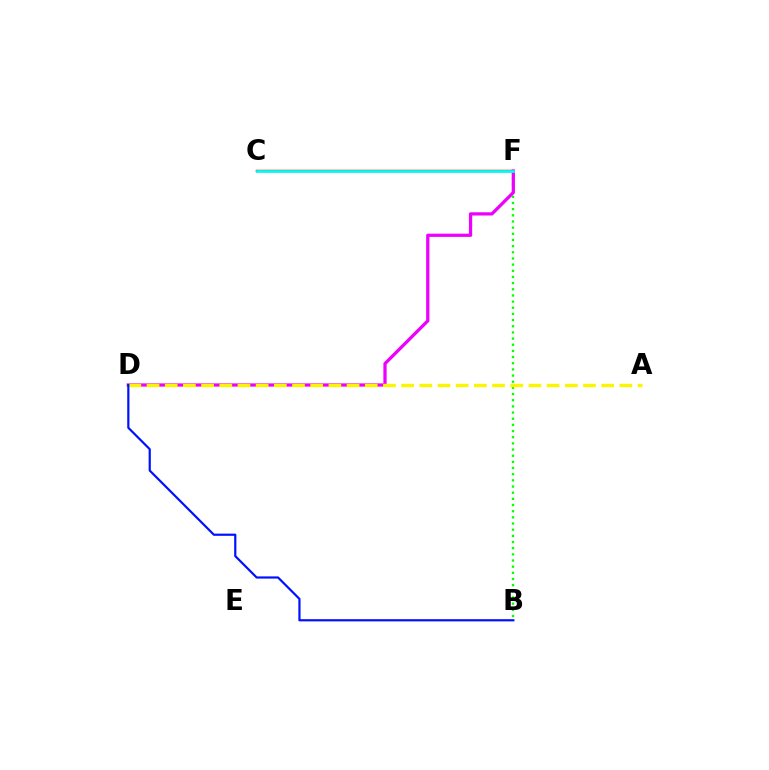{('B', 'F'): [{'color': '#08ff00', 'line_style': 'dotted', 'thickness': 1.67}], ('D', 'F'): [{'color': '#ee00ff', 'line_style': 'solid', 'thickness': 2.34}], ('A', 'D'): [{'color': '#fcf500', 'line_style': 'dashed', 'thickness': 2.47}], ('B', 'D'): [{'color': '#0010ff', 'line_style': 'solid', 'thickness': 1.58}], ('C', 'F'): [{'color': '#ff0000', 'line_style': 'solid', 'thickness': 1.76}, {'color': '#00fff6', 'line_style': 'solid', 'thickness': 1.98}]}